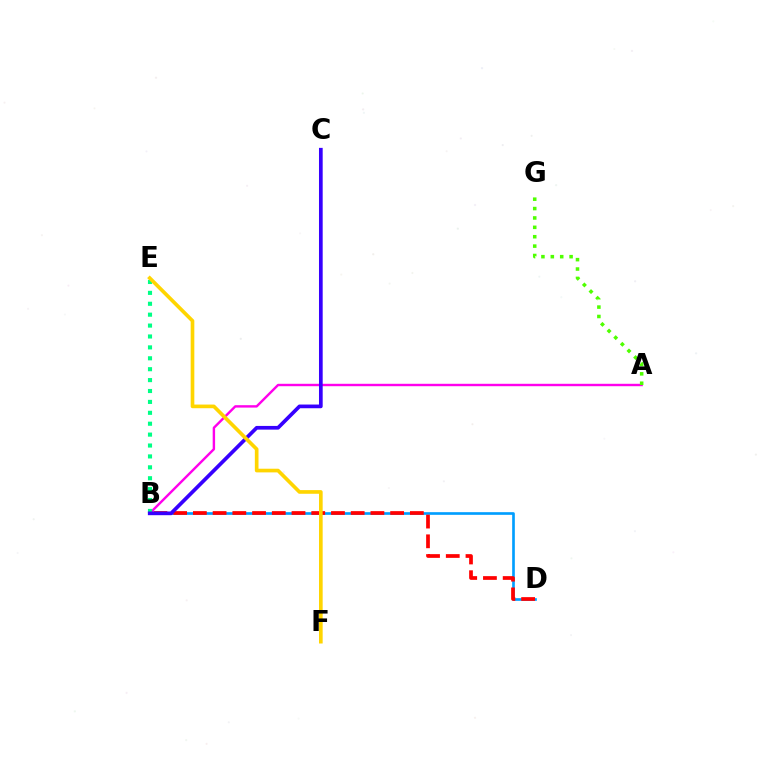{('B', 'D'): [{'color': '#009eff', 'line_style': 'solid', 'thickness': 1.91}, {'color': '#ff0000', 'line_style': 'dashed', 'thickness': 2.68}], ('A', 'B'): [{'color': '#ff00ed', 'line_style': 'solid', 'thickness': 1.74}], ('A', 'G'): [{'color': '#4fff00', 'line_style': 'dotted', 'thickness': 2.55}], ('B', 'E'): [{'color': '#00ff86', 'line_style': 'dotted', 'thickness': 2.96}], ('B', 'C'): [{'color': '#3700ff', 'line_style': 'solid', 'thickness': 2.66}], ('E', 'F'): [{'color': '#ffd500', 'line_style': 'solid', 'thickness': 2.64}]}